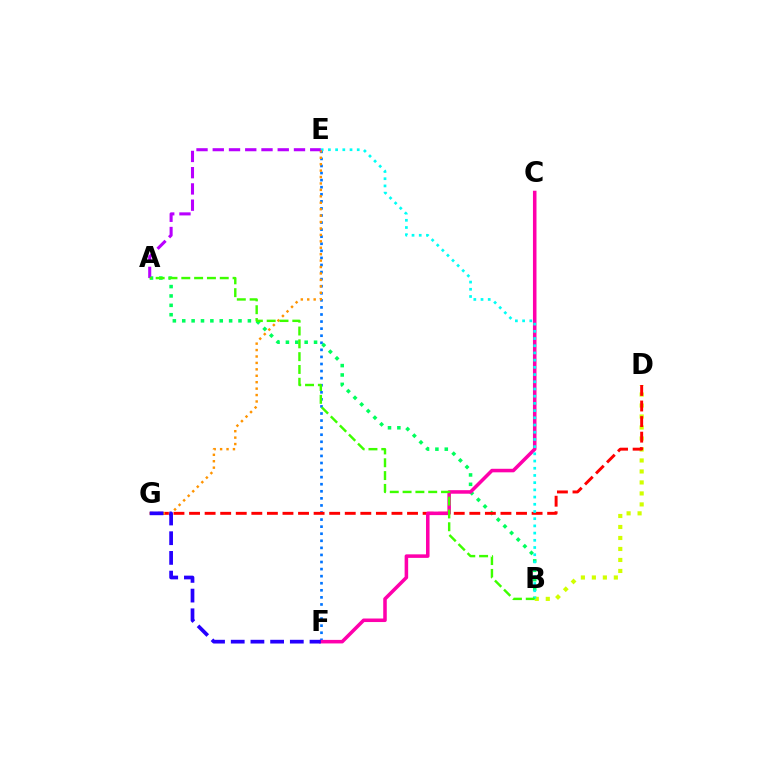{('E', 'F'): [{'color': '#0074ff', 'line_style': 'dotted', 'thickness': 1.92}], ('A', 'B'): [{'color': '#00ff5c', 'line_style': 'dotted', 'thickness': 2.55}, {'color': '#3dff00', 'line_style': 'dashed', 'thickness': 1.74}], ('B', 'D'): [{'color': '#d1ff00', 'line_style': 'dotted', 'thickness': 2.99}], ('D', 'G'): [{'color': '#ff0000', 'line_style': 'dashed', 'thickness': 2.12}], ('C', 'F'): [{'color': '#ff00ac', 'line_style': 'solid', 'thickness': 2.55}], ('B', 'E'): [{'color': '#00fff6', 'line_style': 'dotted', 'thickness': 1.96}], ('E', 'G'): [{'color': '#ff9400', 'line_style': 'dotted', 'thickness': 1.75}], ('F', 'G'): [{'color': '#2500ff', 'line_style': 'dashed', 'thickness': 2.68}], ('A', 'E'): [{'color': '#b900ff', 'line_style': 'dashed', 'thickness': 2.21}]}